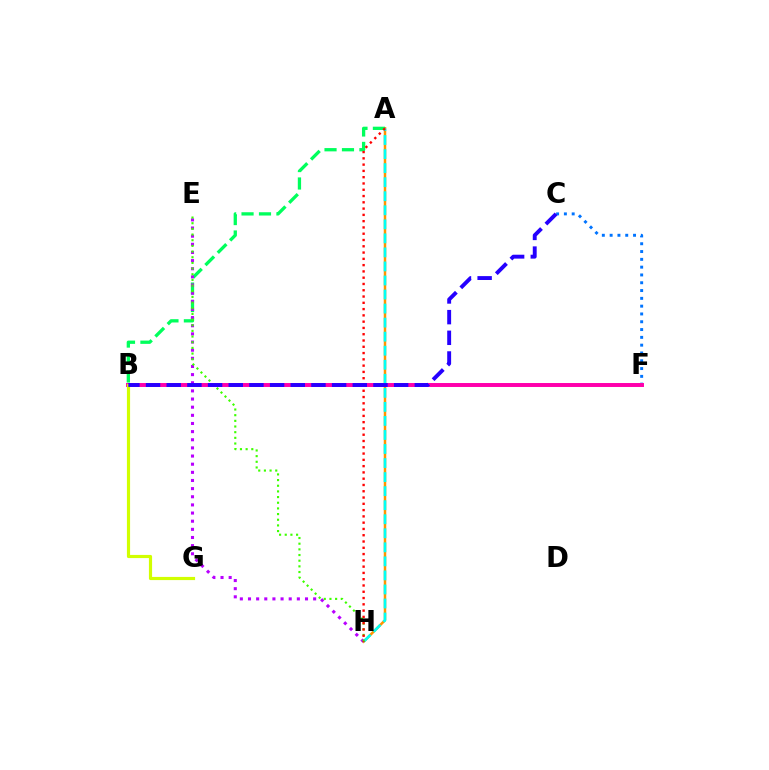{('C', 'F'): [{'color': '#0074ff', 'line_style': 'dotted', 'thickness': 2.12}], ('A', 'H'): [{'color': '#ff9400', 'line_style': 'solid', 'thickness': 1.8}, {'color': '#00fff6', 'line_style': 'dashed', 'thickness': 1.91}, {'color': '#ff0000', 'line_style': 'dotted', 'thickness': 1.71}], ('B', 'F'): [{'color': '#ff00ac', 'line_style': 'solid', 'thickness': 2.85}], ('A', 'B'): [{'color': '#00ff5c', 'line_style': 'dashed', 'thickness': 2.37}], ('B', 'G'): [{'color': '#d1ff00', 'line_style': 'solid', 'thickness': 2.29}], ('E', 'H'): [{'color': '#b900ff', 'line_style': 'dotted', 'thickness': 2.21}, {'color': '#3dff00', 'line_style': 'dotted', 'thickness': 1.54}], ('B', 'C'): [{'color': '#2500ff', 'line_style': 'dashed', 'thickness': 2.81}]}